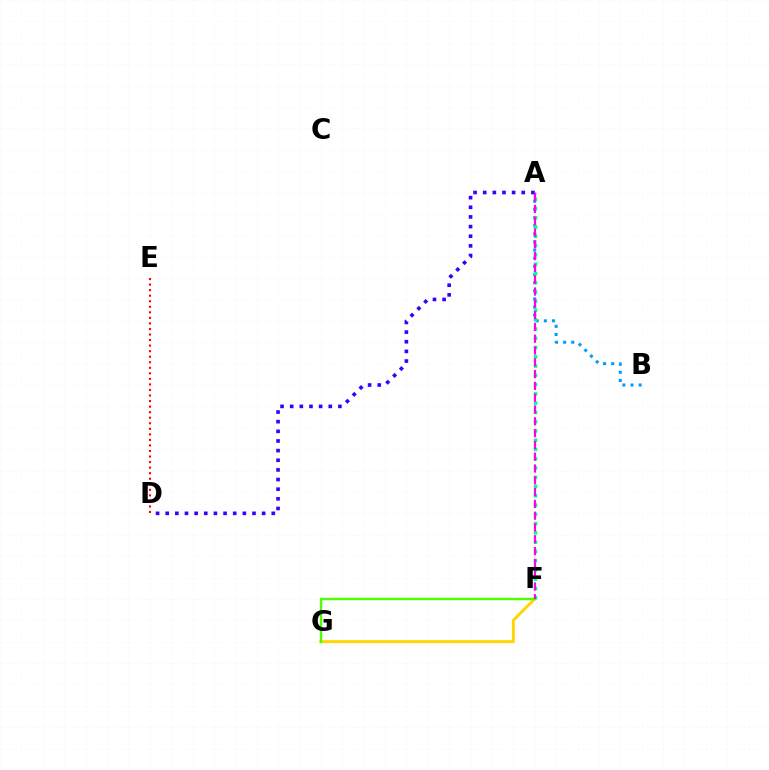{('A', 'B'): [{'color': '#009eff', 'line_style': 'dotted', 'thickness': 2.21}], ('A', 'D'): [{'color': '#3700ff', 'line_style': 'dotted', 'thickness': 2.62}], ('A', 'F'): [{'color': '#00ff86', 'line_style': 'dotted', 'thickness': 2.52}, {'color': '#ff00ed', 'line_style': 'dashed', 'thickness': 1.6}], ('F', 'G'): [{'color': '#ffd500', 'line_style': 'solid', 'thickness': 2.1}, {'color': '#4fff00', 'line_style': 'solid', 'thickness': 1.72}], ('D', 'E'): [{'color': '#ff0000', 'line_style': 'dotted', 'thickness': 1.51}]}